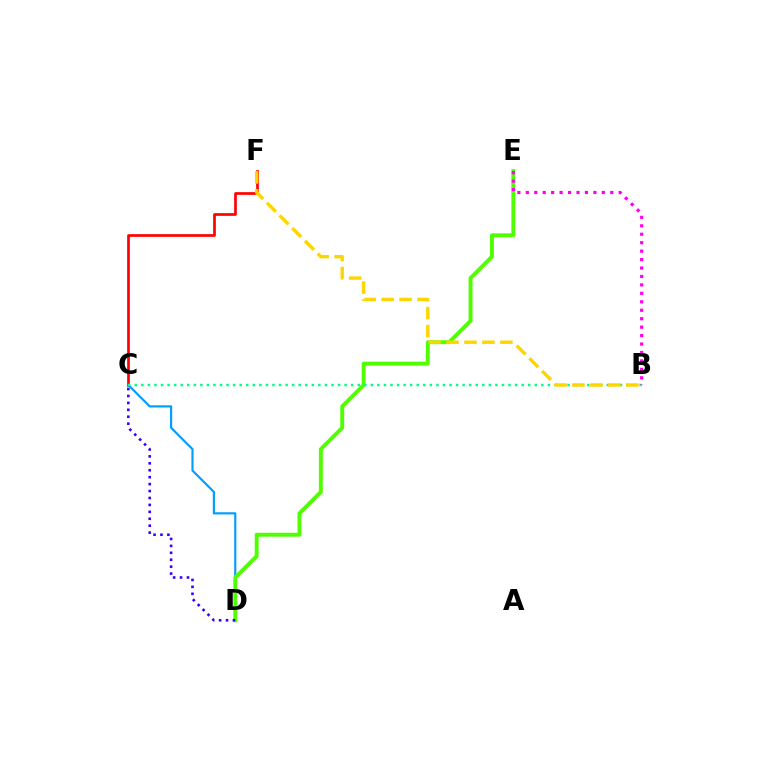{('C', 'F'): [{'color': '#ff0000', 'line_style': 'solid', 'thickness': 1.94}], ('C', 'D'): [{'color': '#009eff', 'line_style': 'solid', 'thickness': 1.56}, {'color': '#3700ff', 'line_style': 'dotted', 'thickness': 1.88}], ('D', 'E'): [{'color': '#4fff00', 'line_style': 'solid', 'thickness': 2.82}], ('B', 'C'): [{'color': '#00ff86', 'line_style': 'dotted', 'thickness': 1.78}], ('B', 'F'): [{'color': '#ffd500', 'line_style': 'dashed', 'thickness': 2.44}], ('B', 'E'): [{'color': '#ff00ed', 'line_style': 'dotted', 'thickness': 2.29}]}